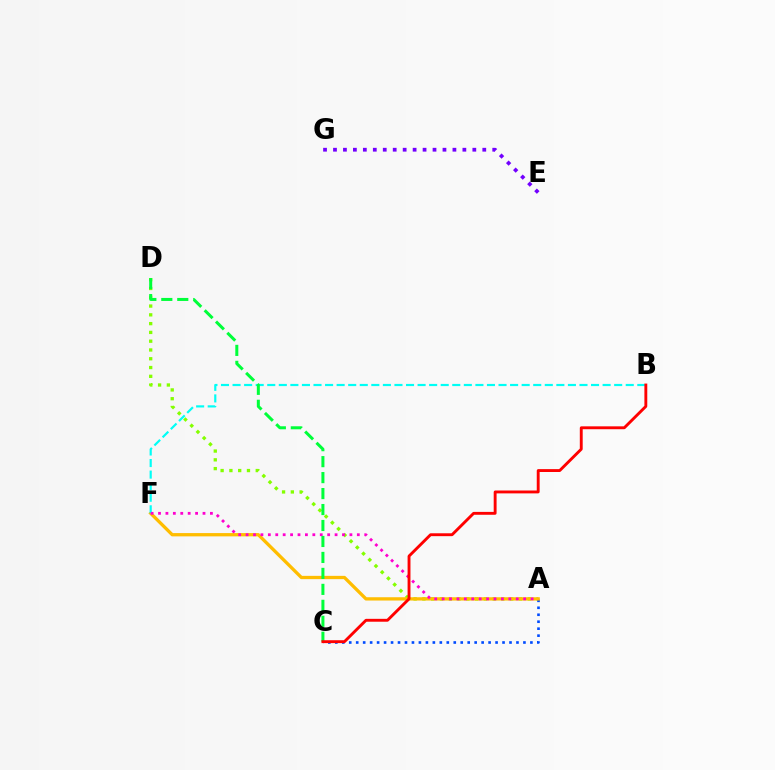{('A', 'D'): [{'color': '#84ff00', 'line_style': 'dotted', 'thickness': 2.39}], ('E', 'G'): [{'color': '#7200ff', 'line_style': 'dotted', 'thickness': 2.7}], ('A', 'C'): [{'color': '#004bff', 'line_style': 'dotted', 'thickness': 1.89}], ('A', 'F'): [{'color': '#ffbd00', 'line_style': 'solid', 'thickness': 2.37}, {'color': '#ff00cf', 'line_style': 'dotted', 'thickness': 2.01}], ('B', 'F'): [{'color': '#00fff6', 'line_style': 'dashed', 'thickness': 1.57}], ('C', 'D'): [{'color': '#00ff39', 'line_style': 'dashed', 'thickness': 2.17}], ('B', 'C'): [{'color': '#ff0000', 'line_style': 'solid', 'thickness': 2.07}]}